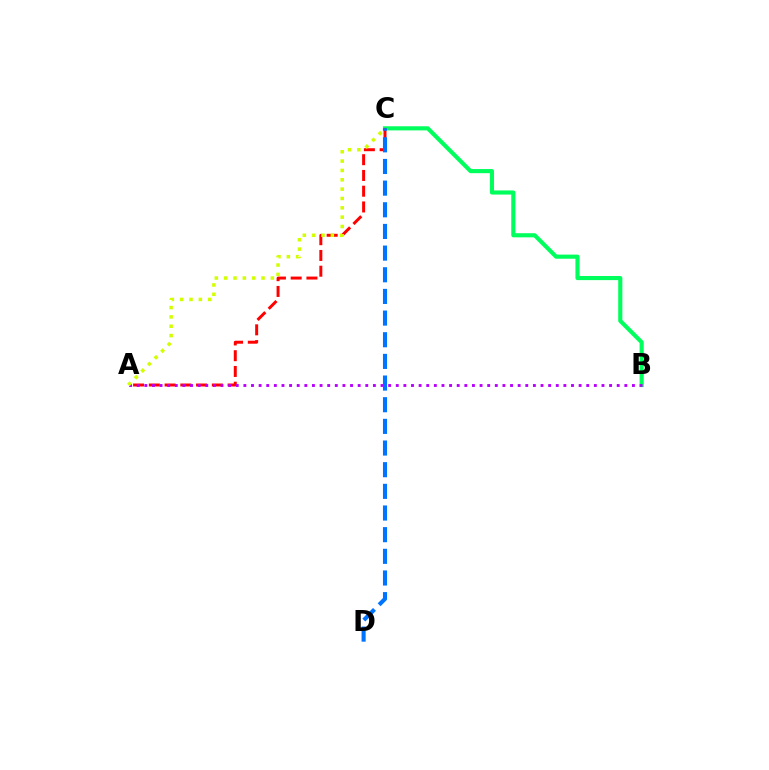{('B', 'C'): [{'color': '#00ff5c', 'line_style': 'solid', 'thickness': 2.97}], ('A', 'C'): [{'color': '#ff0000', 'line_style': 'dashed', 'thickness': 2.14}, {'color': '#d1ff00', 'line_style': 'dotted', 'thickness': 2.54}], ('C', 'D'): [{'color': '#0074ff', 'line_style': 'dashed', 'thickness': 2.94}], ('A', 'B'): [{'color': '#b900ff', 'line_style': 'dotted', 'thickness': 2.07}]}